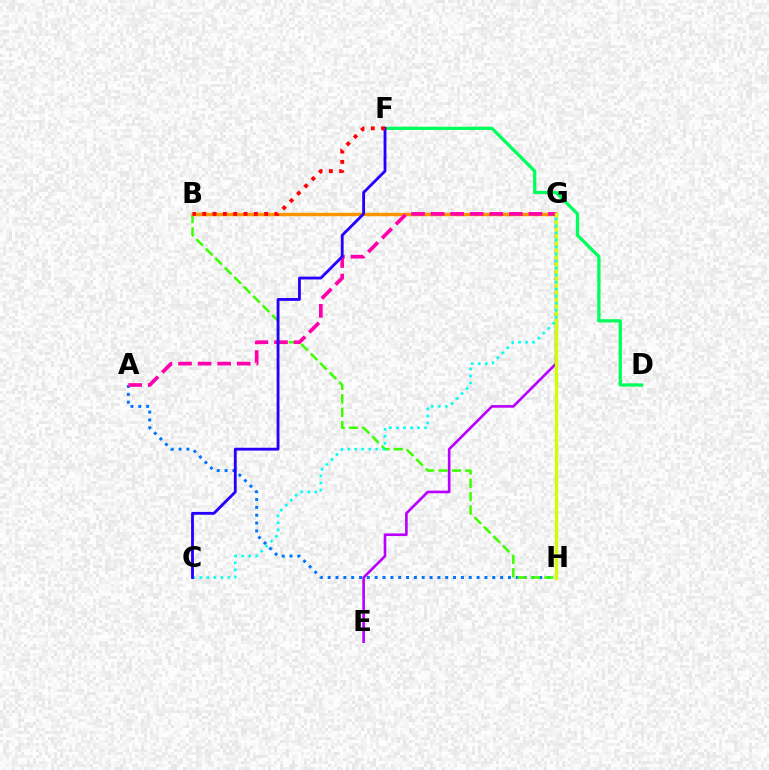{('A', 'H'): [{'color': '#0074ff', 'line_style': 'dotted', 'thickness': 2.13}], ('D', 'F'): [{'color': '#00ff5c', 'line_style': 'solid', 'thickness': 2.35}], ('B', 'H'): [{'color': '#3dff00', 'line_style': 'dashed', 'thickness': 1.82}], ('E', 'G'): [{'color': '#b900ff', 'line_style': 'solid', 'thickness': 1.9}], ('B', 'G'): [{'color': '#ff9400', 'line_style': 'solid', 'thickness': 2.44}], ('A', 'G'): [{'color': '#ff00ac', 'line_style': 'dashed', 'thickness': 2.66}], ('G', 'H'): [{'color': '#d1ff00', 'line_style': 'solid', 'thickness': 2.4}], ('C', 'G'): [{'color': '#00fff6', 'line_style': 'dotted', 'thickness': 1.91}], ('C', 'F'): [{'color': '#2500ff', 'line_style': 'solid', 'thickness': 2.04}], ('B', 'F'): [{'color': '#ff0000', 'line_style': 'dotted', 'thickness': 2.8}]}